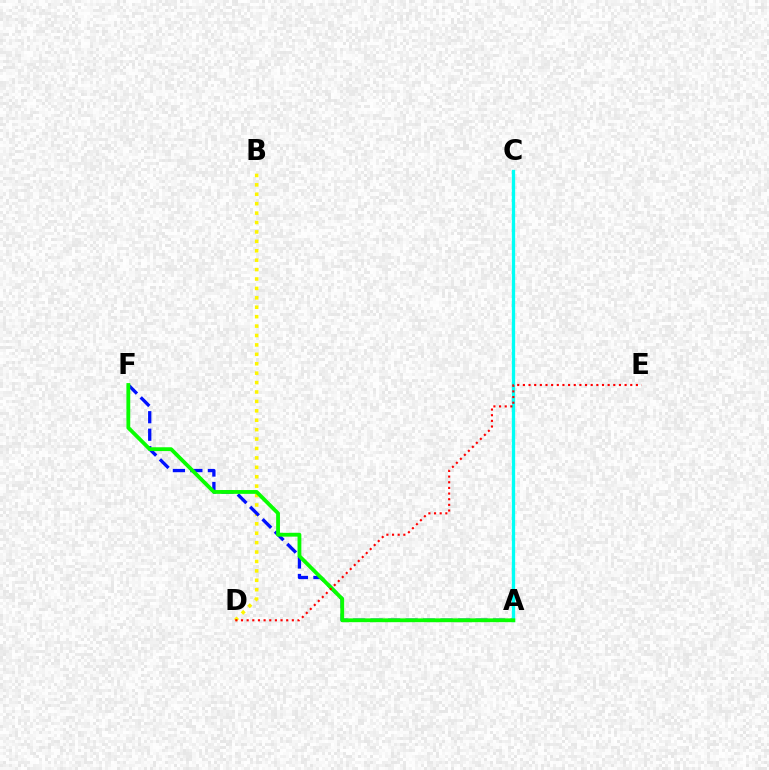{('B', 'D'): [{'color': '#fcf500', 'line_style': 'dotted', 'thickness': 2.56}], ('A', 'C'): [{'color': '#ee00ff', 'line_style': 'dotted', 'thickness': 2.13}, {'color': '#00fff6', 'line_style': 'solid', 'thickness': 2.38}], ('A', 'F'): [{'color': '#0010ff', 'line_style': 'dashed', 'thickness': 2.38}, {'color': '#08ff00', 'line_style': 'solid', 'thickness': 2.75}], ('D', 'E'): [{'color': '#ff0000', 'line_style': 'dotted', 'thickness': 1.54}]}